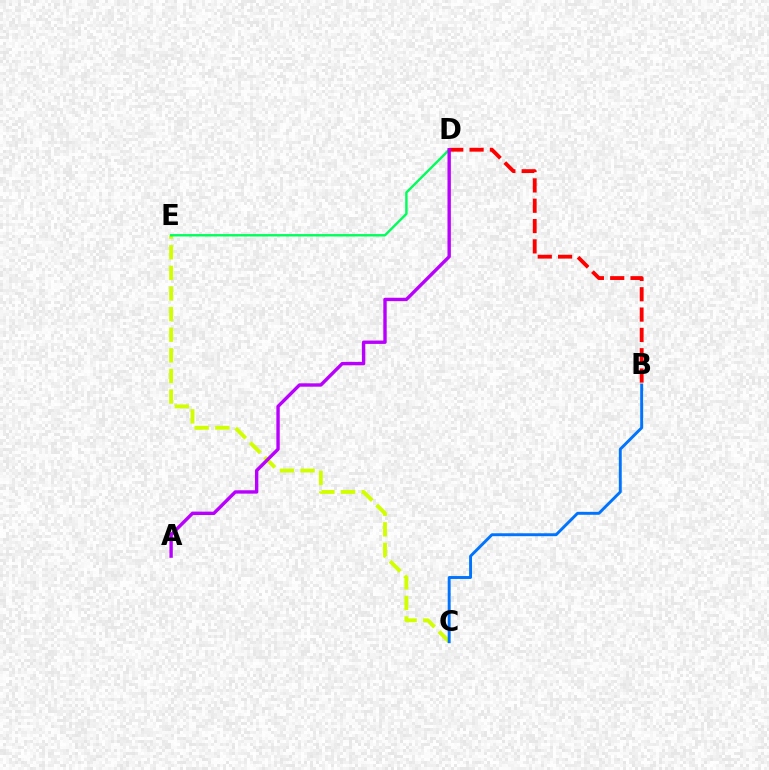{('C', 'E'): [{'color': '#d1ff00', 'line_style': 'dashed', 'thickness': 2.8}], ('D', 'E'): [{'color': '#00ff5c', 'line_style': 'solid', 'thickness': 1.72}], ('B', 'D'): [{'color': '#ff0000', 'line_style': 'dashed', 'thickness': 2.76}], ('B', 'C'): [{'color': '#0074ff', 'line_style': 'solid', 'thickness': 2.1}], ('A', 'D'): [{'color': '#b900ff', 'line_style': 'solid', 'thickness': 2.43}]}